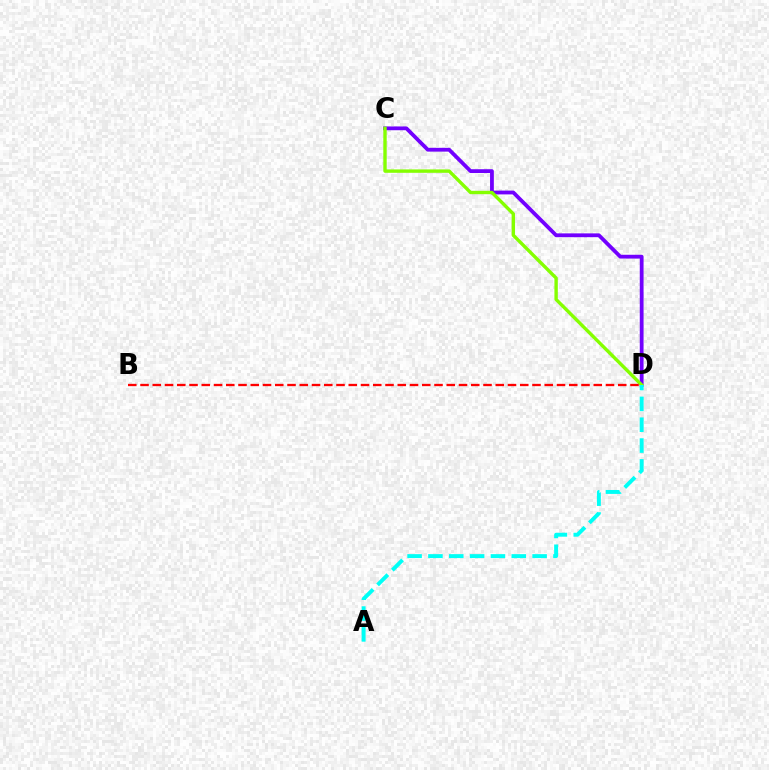{('C', 'D'): [{'color': '#7200ff', 'line_style': 'solid', 'thickness': 2.73}, {'color': '#84ff00', 'line_style': 'solid', 'thickness': 2.44}], ('A', 'D'): [{'color': '#00fff6', 'line_style': 'dashed', 'thickness': 2.83}], ('B', 'D'): [{'color': '#ff0000', 'line_style': 'dashed', 'thickness': 1.66}]}